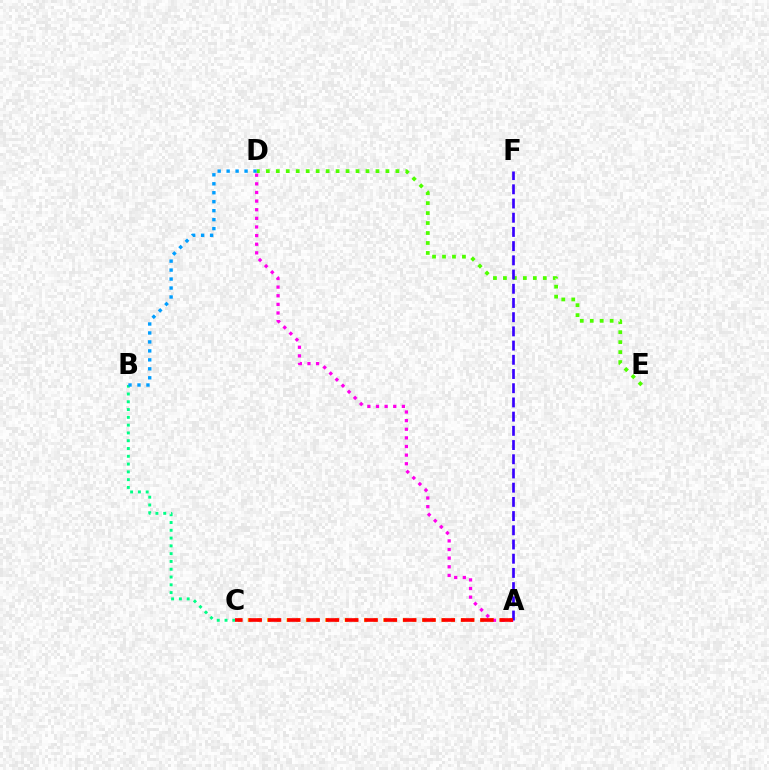{('D', 'E'): [{'color': '#4fff00', 'line_style': 'dotted', 'thickness': 2.71}], ('A', 'C'): [{'color': '#ffd500', 'line_style': 'dotted', 'thickness': 2.63}, {'color': '#ff0000', 'line_style': 'dashed', 'thickness': 2.62}], ('B', 'C'): [{'color': '#00ff86', 'line_style': 'dotted', 'thickness': 2.12}], ('B', 'D'): [{'color': '#009eff', 'line_style': 'dotted', 'thickness': 2.44}], ('A', 'D'): [{'color': '#ff00ed', 'line_style': 'dotted', 'thickness': 2.34}], ('A', 'F'): [{'color': '#3700ff', 'line_style': 'dashed', 'thickness': 1.93}]}